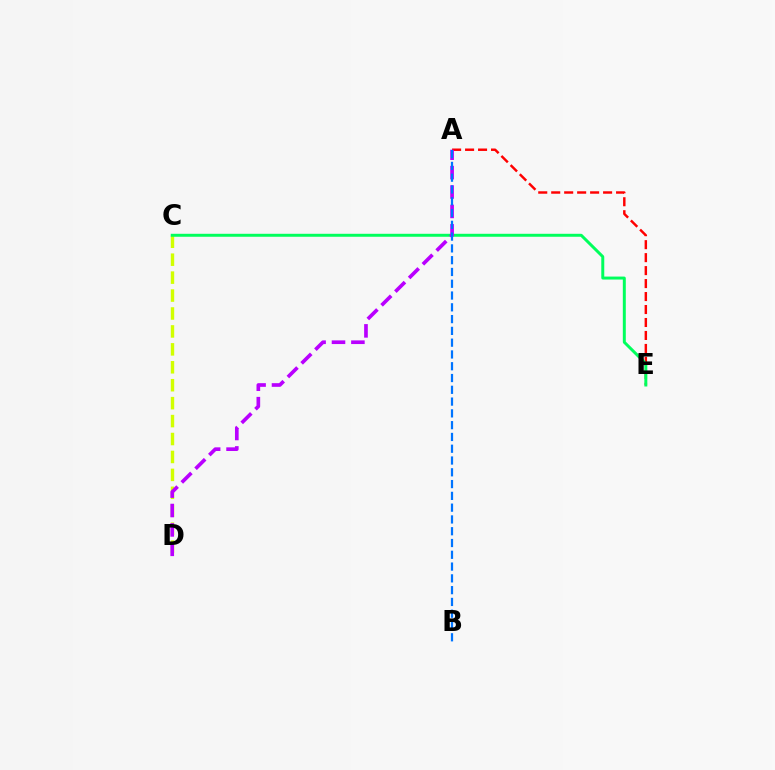{('C', 'D'): [{'color': '#d1ff00', 'line_style': 'dashed', 'thickness': 2.44}], ('A', 'E'): [{'color': '#ff0000', 'line_style': 'dashed', 'thickness': 1.76}], ('C', 'E'): [{'color': '#00ff5c', 'line_style': 'solid', 'thickness': 2.14}], ('A', 'D'): [{'color': '#b900ff', 'line_style': 'dashed', 'thickness': 2.64}], ('A', 'B'): [{'color': '#0074ff', 'line_style': 'dashed', 'thickness': 1.6}]}